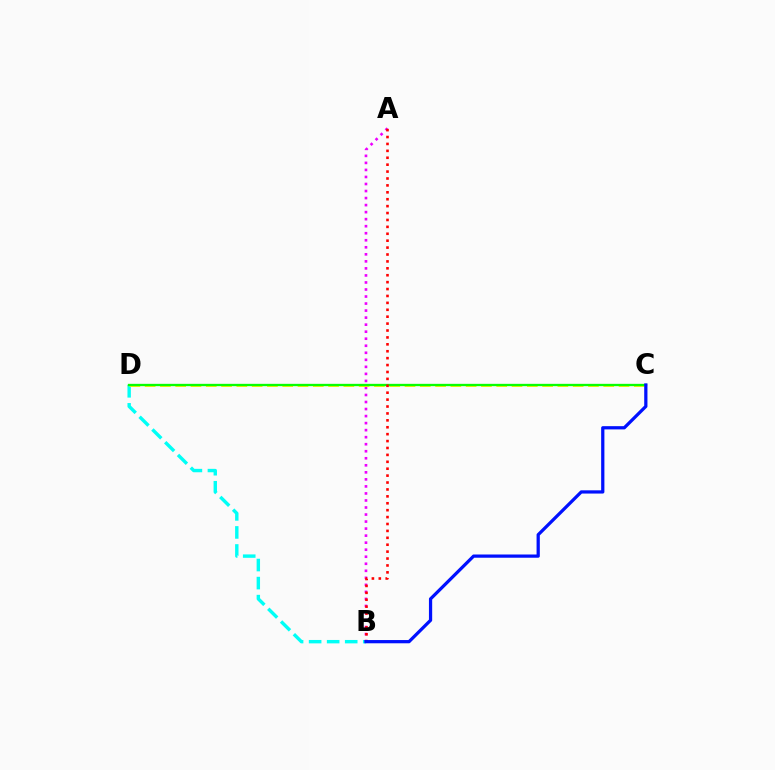{('B', 'D'): [{'color': '#00fff6', 'line_style': 'dashed', 'thickness': 2.45}], ('A', 'B'): [{'color': '#ee00ff', 'line_style': 'dotted', 'thickness': 1.91}, {'color': '#ff0000', 'line_style': 'dotted', 'thickness': 1.88}], ('C', 'D'): [{'color': '#fcf500', 'line_style': 'dashed', 'thickness': 2.08}, {'color': '#08ff00', 'line_style': 'solid', 'thickness': 1.68}], ('B', 'C'): [{'color': '#0010ff', 'line_style': 'solid', 'thickness': 2.33}]}